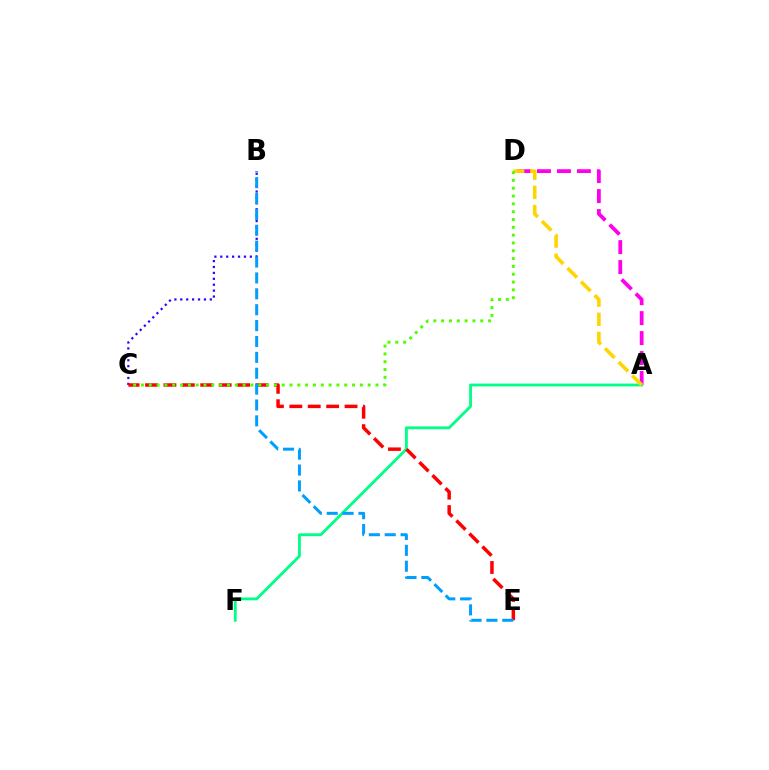{('A', 'D'): [{'color': '#ff00ed', 'line_style': 'dashed', 'thickness': 2.71}, {'color': '#ffd500', 'line_style': 'dashed', 'thickness': 2.61}], ('B', 'C'): [{'color': '#3700ff', 'line_style': 'dotted', 'thickness': 1.61}], ('A', 'F'): [{'color': '#00ff86', 'line_style': 'solid', 'thickness': 2.04}], ('C', 'E'): [{'color': '#ff0000', 'line_style': 'dashed', 'thickness': 2.5}], ('C', 'D'): [{'color': '#4fff00', 'line_style': 'dotted', 'thickness': 2.12}], ('B', 'E'): [{'color': '#009eff', 'line_style': 'dashed', 'thickness': 2.16}]}